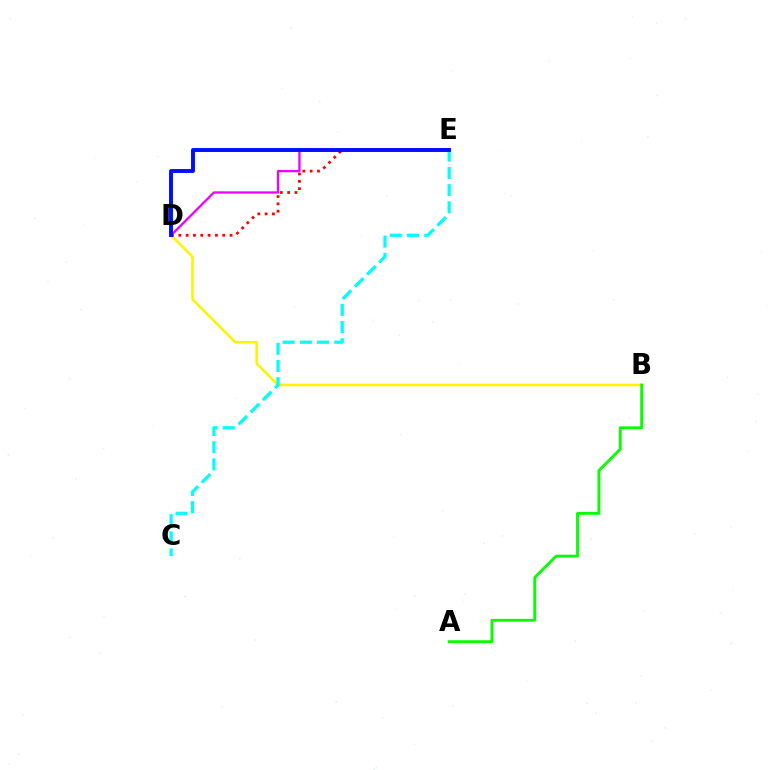{('B', 'D'): [{'color': '#fcf500', 'line_style': 'solid', 'thickness': 1.86}], ('C', 'E'): [{'color': '#00fff6', 'line_style': 'dashed', 'thickness': 2.34}], ('D', 'E'): [{'color': '#ff0000', 'line_style': 'dotted', 'thickness': 1.99}, {'color': '#ee00ff', 'line_style': 'solid', 'thickness': 1.66}, {'color': '#0010ff', 'line_style': 'solid', 'thickness': 2.82}], ('A', 'B'): [{'color': '#08ff00', 'line_style': 'solid', 'thickness': 2.06}]}